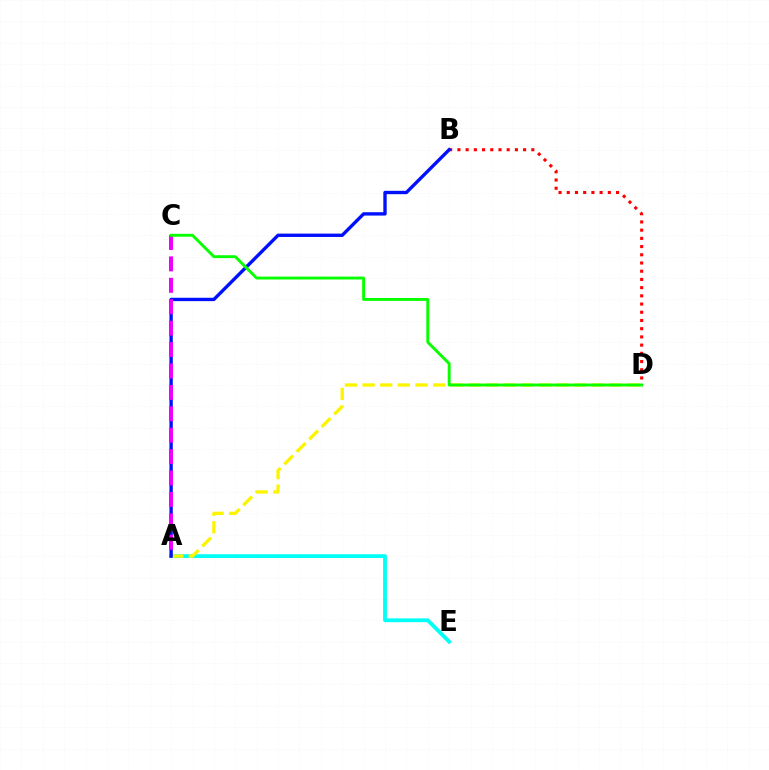{('A', 'E'): [{'color': '#00fff6', 'line_style': 'solid', 'thickness': 2.73}], ('B', 'D'): [{'color': '#ff0000', 'line_style': 'dotted', 'thickness': 2.23}], ('A', 'D'): [{'color': '#fcf500', 'line_style': 'dashed', 'thickness': 2.4}], ('A', 'B'): [{'color': '#0010ff', 'line_style': 'solid', 'thickness': 2.42}], ('A', 'C'): [{'color': '#ee00ff', 'line_style': 'dashed', 'thickness': 2.91}], ('C', 'D'): [{'color': '#08ff00', 'line_style': 'solid', 'thickness': 2.09}]}